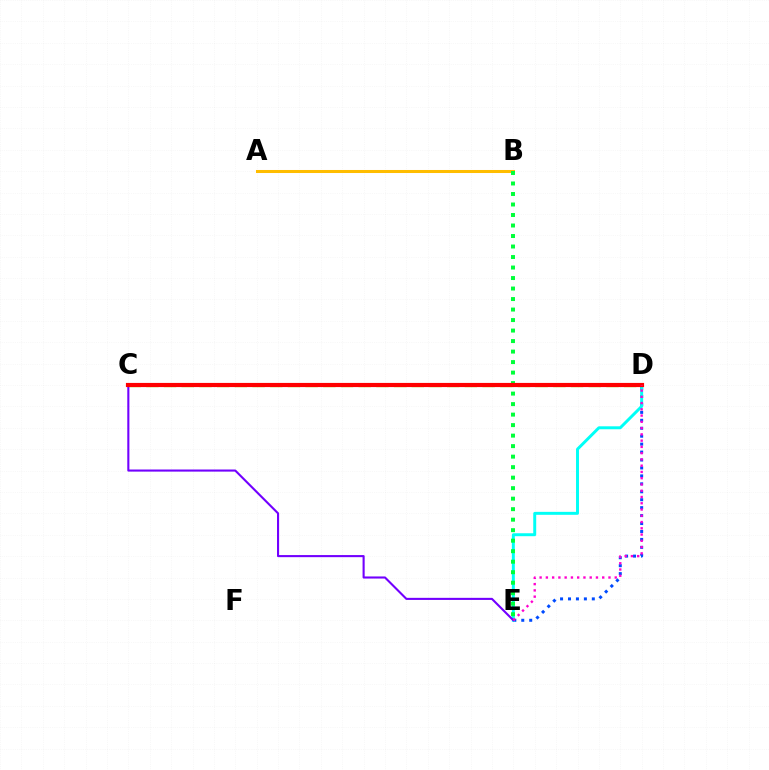{('D', 'E'): [{'color': '#004bff', 'line_style': 'dotted', 'thickness': 2.16}, {'color': '#00fff6', 'line_style': 'solid', 'thickness': 2.13}, {'color': '#ff00cf', 'line_style': 'dotted', 'thickness': 1.7}], ('A', 'B'): [{'color': '#ffbd00', 'line_style': 'solid', 'thickness': 2.18}], ('C', 'D'): [{'color': '#84ff00', 'line_style': 'dashed', 'thickness': 2.4}, {'color': '#ff0000', 'line_style': 'solid', 'thickness': 3.0}], ('B', 'E'): [{'color': '#00ff39', 'line_style': 'dotted', 'thickness': 2.85}], ('C', 'E'): [{'color': '#7200ff', 'line_style': 'solid', 'thickness': 1.51}]}